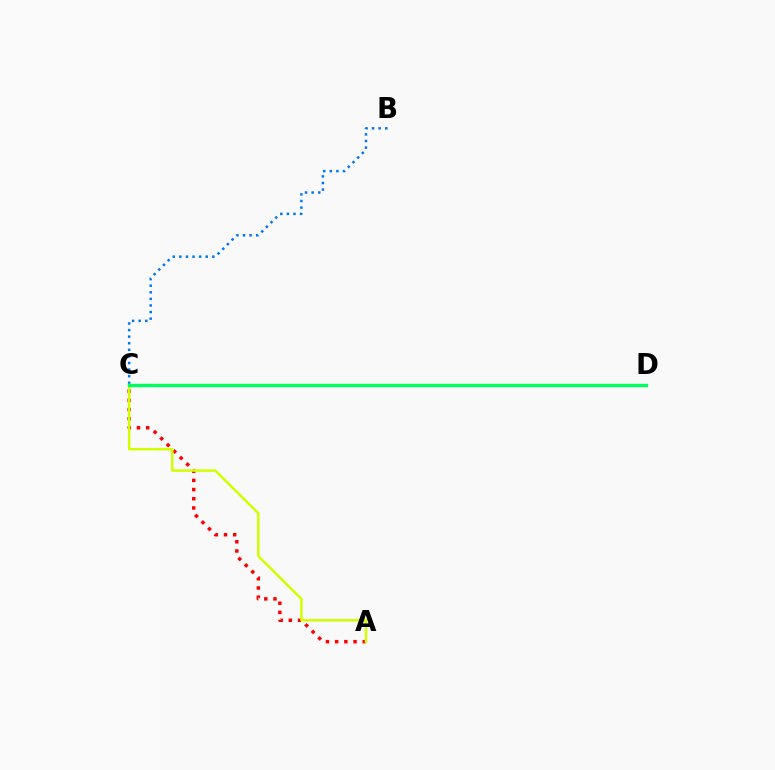{('A', 'C'): [{'color': '#ff0000', 'line_style': 'dotted', 'thickness': 2.5}, {'color': '#d1ff00', 'line_style': 'solid', 'thickness': 1.81}], ('B', 'C'): [{'color': '#0074ff', 'line_style': 'dotted', 'thickness': 1.79}], ('C', 'D'): [{'color': '#b900ff', 'line_style': 'dotted', 'thickness': 1.91}, {'color': '#00ff5c', 'line_style': 'solid', 'thickness': 2.44}]}